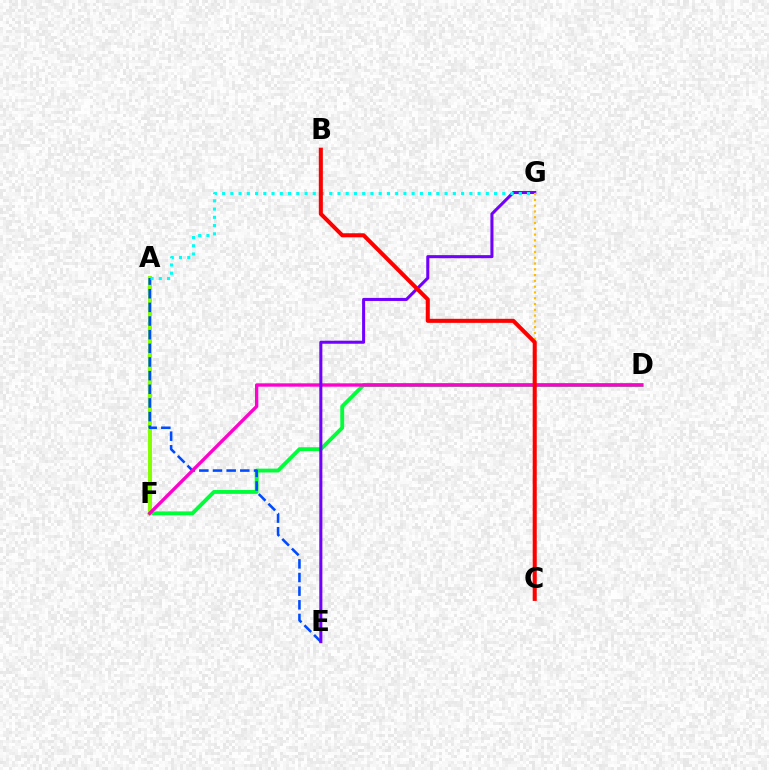{('D', 'F'): [{'color': '#00ff39', 'line_style': 'solid', 'thickness': 2.78}, {'color': '#ff00cf', 'line_style': 'solid', 'thickness': 2.42}], ('A', 'F'): [{'color': '#84ff00', 'line_style': 'solid', 'thickness': 2.86}], ('A', 'E'): [{'color': '#004bff', 'line_style': 'dashed', 'thickness': 1.85}], ('E', 'G'): [{'color': '#7200ff', 'line_style': 'solid', 'thickness': 2.2}], ('C', 'G'): [{'color': '#ffbd00', 'line_style': 'dotted', 'thickness': 1.57}], ('A', 'G'): [{'color': '#00fff6', 'line_style': 'dotted', 'thickness': 2.24}], ('B', 'C'): [{'color': '#ff0000', 'line_style': 'solid', 'thickness': 2.91}]}